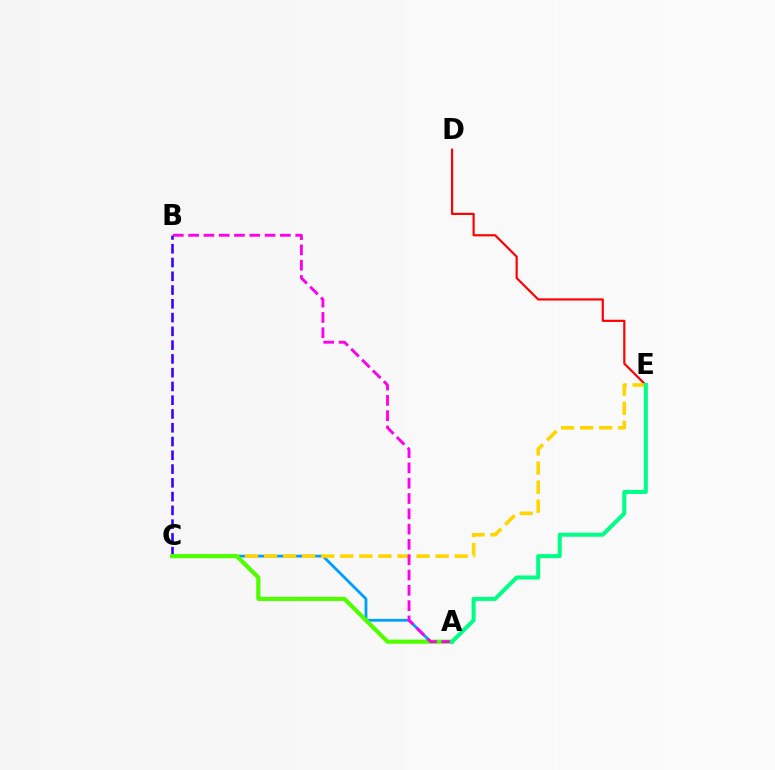{('B', 'C'): [{'color': '#3700ff', 'line_style': 'dashed', 'thickness': 1.87}], ('D', 'E'): [{'color': '#ff0000', 'line_style': 'solid', 'thickness': 1.57}], ('A', 'C'): [{'color': '#009eff', 'line_style': 'solid', 'thickness': 2.01}, {'color': '#4fff00', 'line_style': 'solid', 'thickness': 2.98}], ('C', 'E'): [{'color': '#ffd500', 'line_style': 'dashed', 'thickness': 2.59}], ('A', 'B'): [{'color': '#ff00ed', 'line_style': 'dashed', 'thickness': 2.08}], ('A', 'E'): [{'color': '#00ff86', 'line_style': 'solid', 'thickness': 2.89}]}